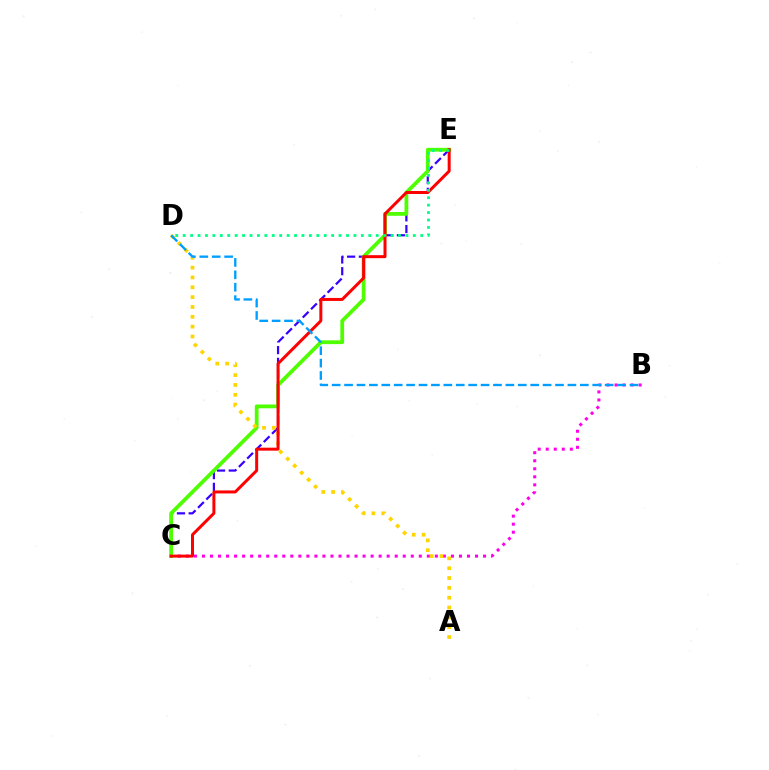{('B', 'C'): [{'color': '#ff00ed', 'line_style': 'dotted', 'thickness': 2.18}], ('C', 'E'): [{'color': '#3700ff', 'line_style': 'dashed', 'thickness': 1.59}, {'color': '#4fff00', 'line_style': 'solid', 'thickness': 2.72}, {'color': '#ff0000', 'line_style': 'solid', 'thickness': 2.15}], ('A', 'D'): [{'color': '#ffd500', 'line_style': 'dotted', 'thickness': 2.67}], ('D', 'E'): [{'color': '#00ff86', 'line_style': 'dotted', 'thickness': 2.02}], ('B', 'D'): [{'color': '#009eff', 'line_style': 'dashed', 'thickness': 1.69}]}